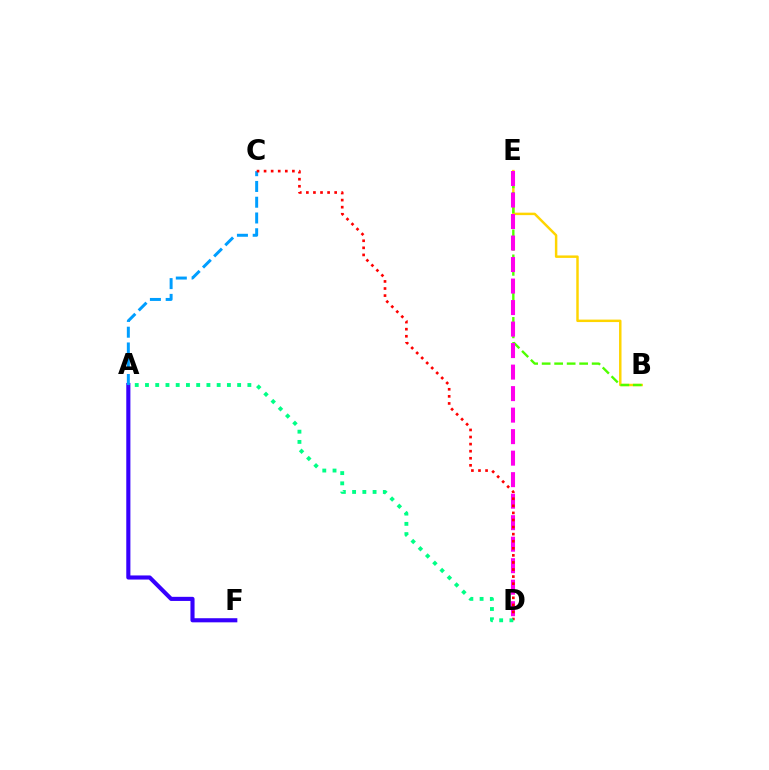{('B', 'E'): [{'color': '#ffd500', 'line_style': 'solid', 'thickness': 1.78}, {'color': '#4fff00', 'line_style': 'dashed', 'thickness': 1.7}], ('A', 'F'): [{'color': '#3700ff', 'line_style': 'solid', 'thickness': 2.96}], ('D', 'E'): [{'color': '#ff00ed', 'line_style': 'dashed', 'thickness': 2.92}], ('A', 'C'): [{'color': '#009eff', 'line_style': 'dashed', 'thickness': 2.14}], ('C', 'D'): [{'color': '#ff0000', 'line_style': 'dotted', 'thickness': 1.92}], ('A', 'D'): [{'color': '#00ff86', 'line_style': 'dotted', 'thickness': 2.78}]}